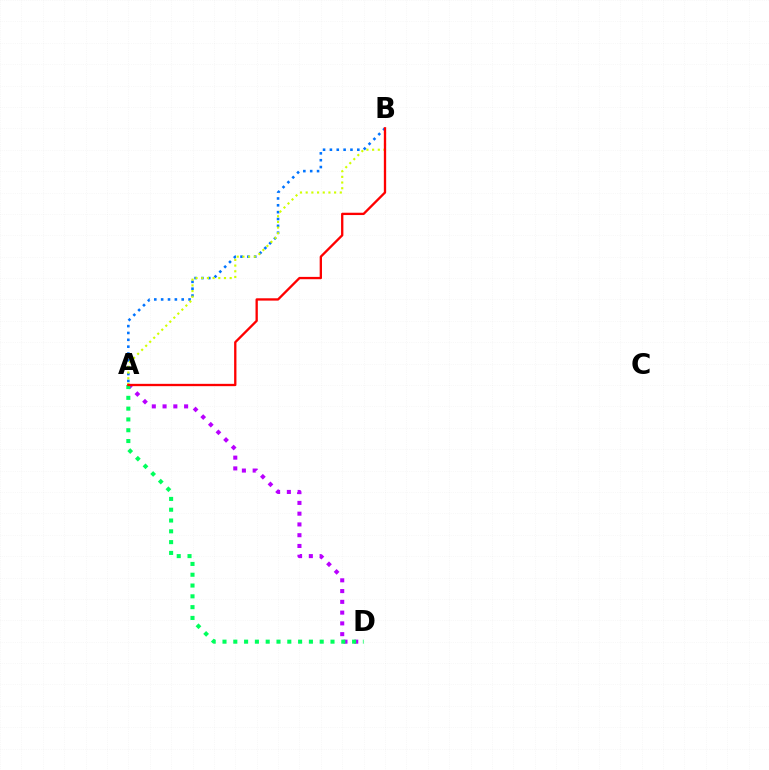{('A', 'B'): [{'color': '#0074ff', 'line_style': 'dotted', 'thickness': 1.86}, {'color': '#d1ff00', 'line_style': 'dotted', 'thickness': 1.55}, {'color': '#ff0000', 'line_style': 'solid', 'thickness': 1.67}], ('A', 'D'): [{'color': '#b900ff', 'line_style': 'dotted', 'thickness': 2.93}, {'color': '#00ff5c', 'line_style': 'dotted', 'thickness': 2.93}]}